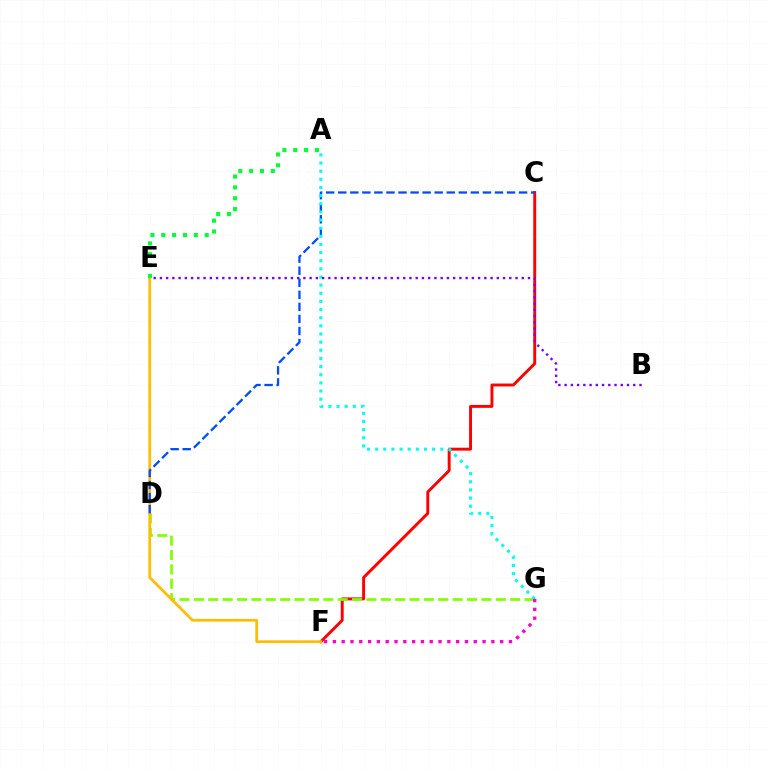{('C', 'F'): [{'color': '#ff0000', 'line_style': 'solid', 'thickness': 2.1}], ('D', 'G'): [{'color': '#84ff00', 'line_style': 'dashed', 'thickness': 1.95}], ('E', 'F'): [{'color': '#ffbd00', 'line_style': 'solid', 'thickness': 1.97}], ('C', 'D'): [{'color': '#004bff', 'line_style': 'dashed', 'thickness': 1.64}], ('A', 'E'): [{'color': '#00ff39', 'line_style': 'dotted', 'thickness': 2.95}], ('A', 'G'): [{'color': '#00fff6', 'line_style': 'dotted', 'thickness': 2.21}], ('F', 'G'): [{'color': '#ff00cf', 'line_style': 'dotted', 'thickness': 2.39}], ('B', 'E'): [{'color': '#7200ff', 'line_style': 'dotted', 'thickness': 1.7}]}